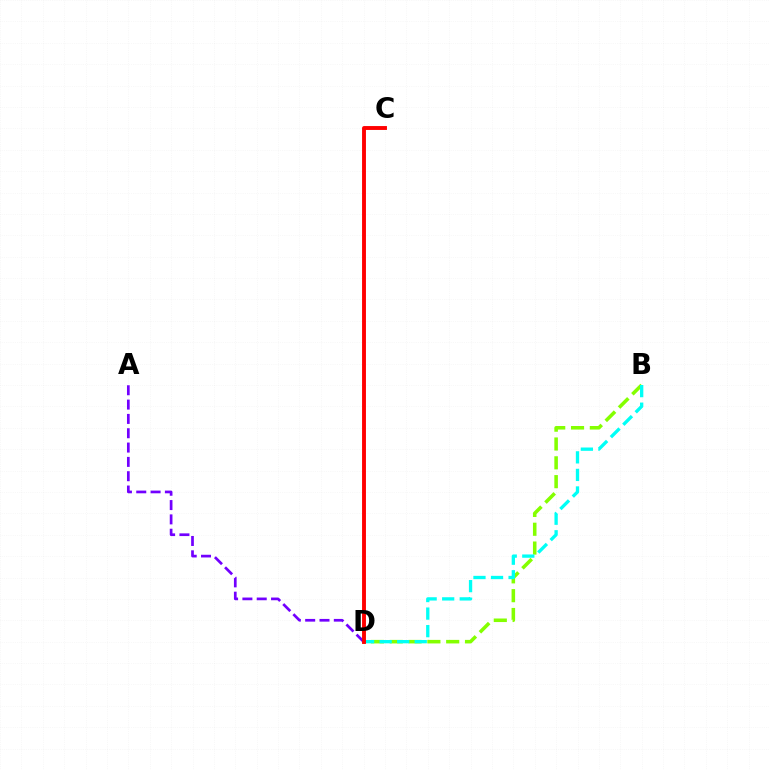{('B', 'D'): [{'color': '#84ff00', 'line_style': 'dashed', 'thickness': 2.56}, {'color': '#00fff6', 'line_style': 'dashed', 'thickness': 2.38}], ('A', 'D'): [{'color': '#7200ff', 'line_style': 'dashed', 'thickness': 1.95}], ('C', 'D'): [{'color': '#ff0000', 'line_style': 'solid', 'thickness': 2.8}]}